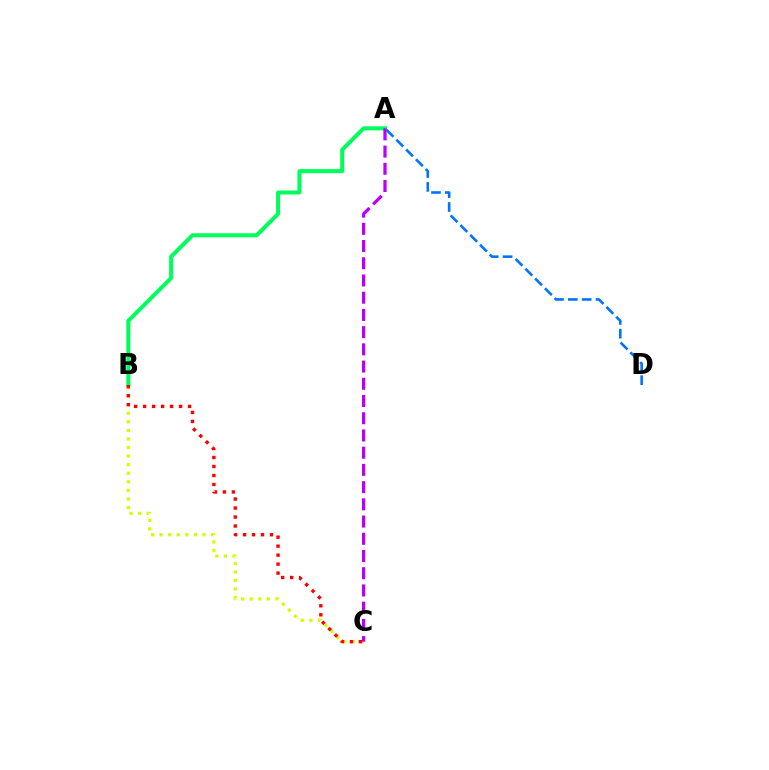{('B', 'C'): [{'color': '#d1ff00', 'line_style': 'dotted', 'thickness': 2.33}, {'color': '#ff0000', 'line_style': 'dotted', 'thickness': 2.44}], ('A', 'D'): [{'color': '#0074ff', 'line_style': 'dashed', 'thickness': 1.88}], ('A', 'B'): [{'color': '#00ff5c', 'line_style': 'solid', 'thickness': 2.9}], ('A', 'C'): [{'color': '#b900ff', 'line_style': 'dashed', 'thickness': 2.34}]}